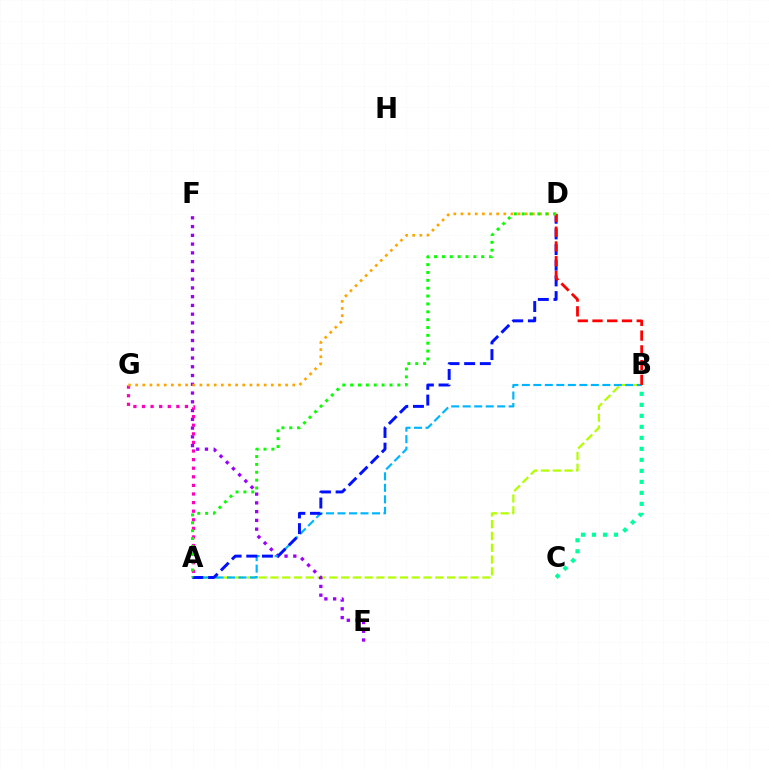{('A', 'B'): [{'color': '#b3ff00', 'line_style': 'dashed', 'thickness': 1.6}, {'color': '#00b5ff', 'line_style': 'dashed', 'thickness': 1.56}], ('E', 'F'): [{'color': '#9b00ff', 'line_style': 'dotted', 'thickness': 2.38}], ('A', 'G'): [{'color': '#ff00bd', 'line_style': 'dotted', 'thickness': 2.33}], ('A', 'D'): [{'color': '#0010ff', 'line_style': 'dashed', 'thickness': 2.13}, {'color': '#08ff00', 'line_style': 'dotted', 'thickness': 2.14}], ('B', 'D'): [{'color': '#ff0000', 'line_style': 'dashed', 'thickness': 2.0}], ('D', 'G'): [{'color': '#ffa500', 'line_style': 'dotted', 'thickness': 1.94}], ('B', 'C'): [{'color': '#00ff9d', 'line_style': 'dotted', 'thickness': 2.99}]}